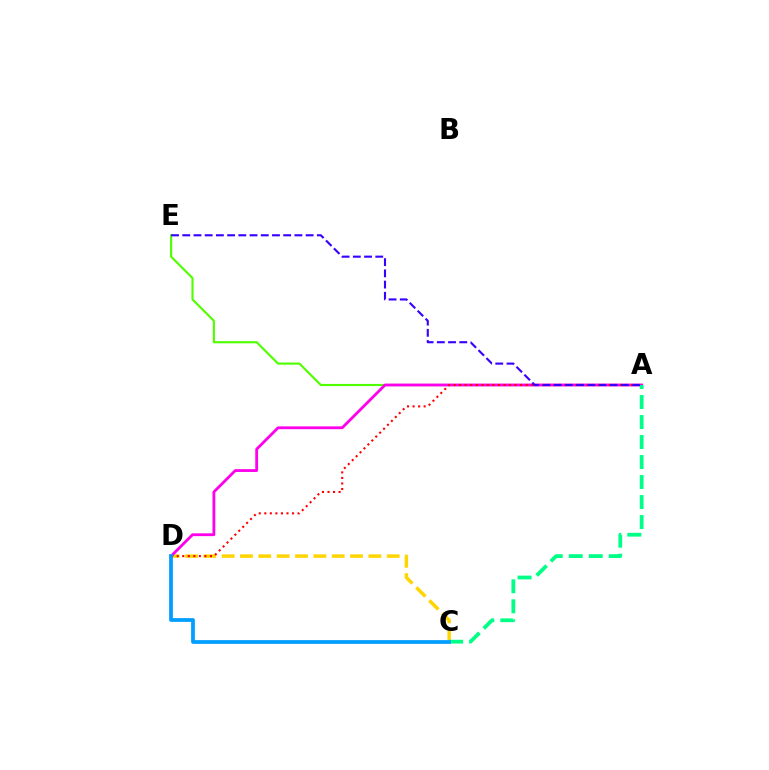{('C', 'D'): [{'color': '#ffd500', 'line_style': 'dashed', 'thickness': 2.49}, {'color': '#009eff', 'line_style': 'solid', 'thickness': 2.69}], ('A', 'E'): [{'color': '#4fff00', 'line_style': 'solid', 'thickness': 1.55}, {'color': '#3700ff', 'line_style': 'dashed', 'thickness': 1.52}], ('A', 'D'): [{'color': '#ff00ed', 'line_style': 'solid', 'thickness': 2.03}, {'color': '#ff0000', 'line_style': 'dotted', 'thickness': 1.51}], ('A', 'C'): [{'color': '#00ff86', 'line_style': 'dashed', 'thickness': 2.72}]}